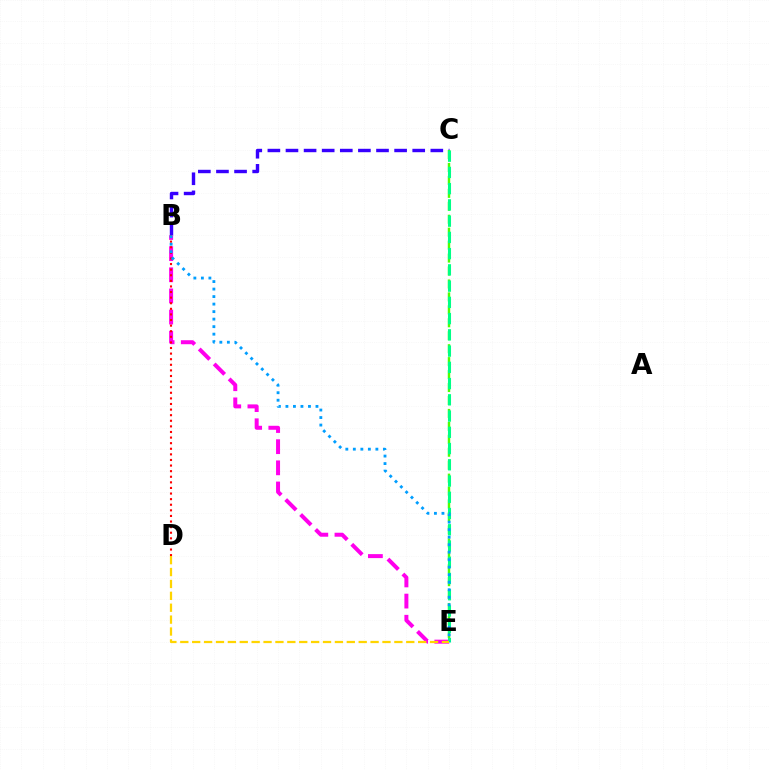{('B', 'C'): [{'color': '#3700ff', 'line_style': 'dashed', 'thickness': 2.46}], ('B', 'E'): [{'color': '#ff00ed', 'line_style': 'dashed', 'thickness': 2.87}, {'color': '#009eff', 'line_style': 'dotted', 'thickness': 2.04}], ('B', 'D'): [{'color': '#ff0000', 'line_style': 'dotted', 'thickness': 1.52}], ('C', 'E'): [{'color': '#4fff00', 'line_style': 'dashed', 'thickness': 1.76}, {'color': '#00ff86', 'line_style': 'dashed', 'thickness': 2.21}], ('D', 'E'): [{'color': '#ffd500', 'line_style': 'dashed', 'thickness': 1.62}]}